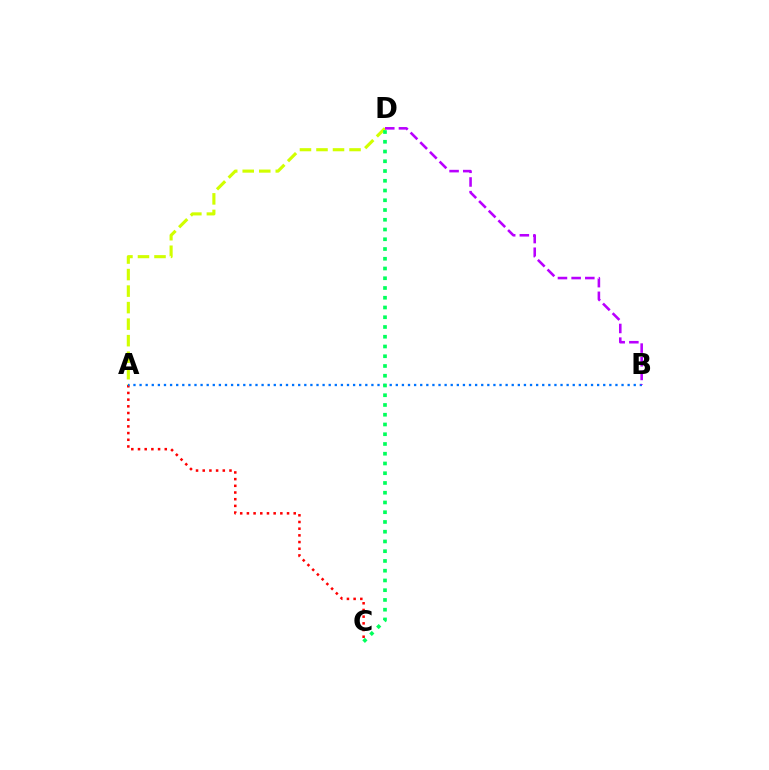{('A', 'D'): [{'color': '#d1ff00', 'line_style': 'dashed', 'thickness': 2.24}], ('A', 'C'): [{'color': '#ff0000', 'line_style': 'dotted', 'thickness': 1.82}], ('A', 'B'): [{'color': '#0074ff', 'line_style': 'dotted', 'thickness': 1.66}], ('C', 'D'): [{'color': '#00ff5c', 'line_style': 'dotted', 'thickness': 2.65}], ('B', 'D'): [{'color': '#b900ff', 'line_style': 'dashed', 'thickness': 1.86}]}